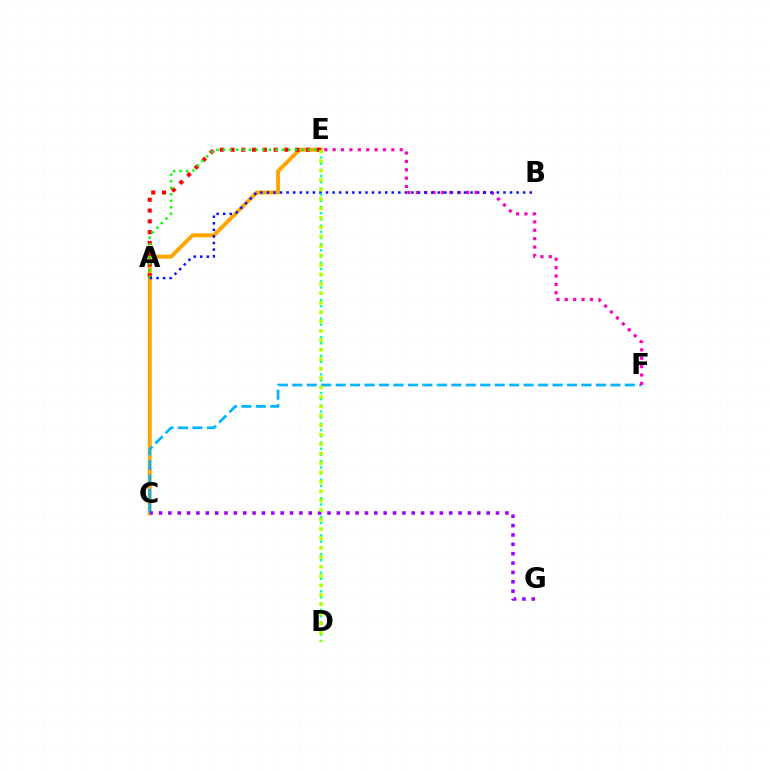{('C', 'E'): [{'color': '#ffa500', 'line_style': 'solid', 'thickness': 2.84}], ('C', 'F'): [{'color': '#00b5ff', 'line_style': 'dashed', 'thickness': 1.96}], ('A', 'E'): [{'color': '#ff0000', 'line_style': 'dotted', 'thickness': 2.93}, {'color': '#08ff00', 'line_style': 'dotted', 'thickness': 1.77}], ('E', 'F'): [{'color': '#ff00bd', 'line_style': 'dotted', 'thickness': 2.28}], ('C', 'G'): [{'color': '#9b00ff', 'line_style': 'dotted', 'thickness': 2.54}], ('A', 'B'): [{'color': '#0010ff', 'line_style': 'dotted', 'thickness': 1.79}], ('D', 'E'): [{'color': '#00ff9d', 'line_style': 'dotted', 'thickness': 1.68}, {'color': '#b3ff00', 'line_style': 'dotted', 'thickness': 2.56}]}